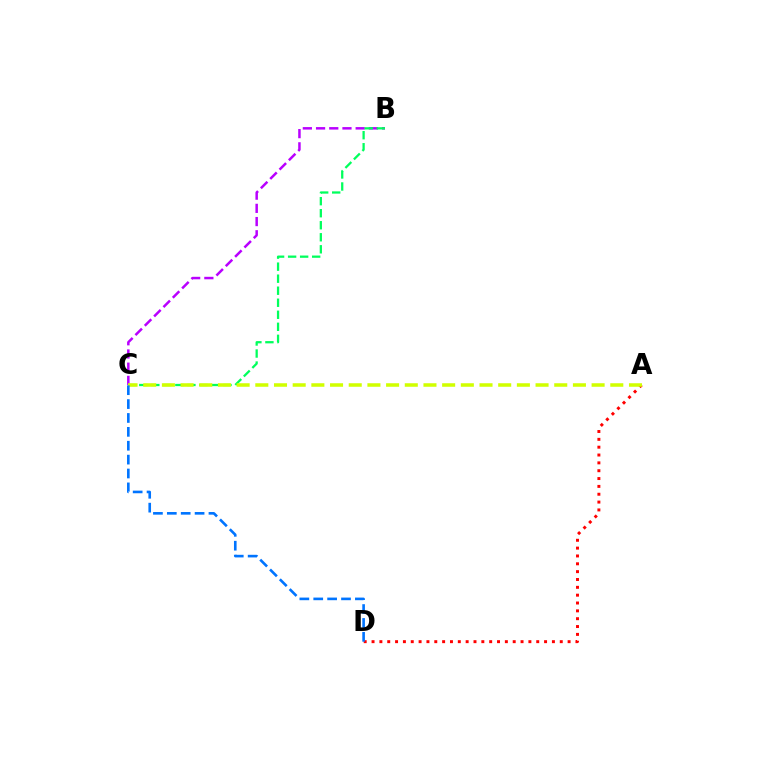{('A', 'D'): [{'color': '#ff0000', 'line_style': 'dotted', 'thickness': 2.13}], ('B', 'C'): [{'color': '#b900ff', 'line_style': 'dashed', 'thickness': 1.79}, {'color': '#00ff5c', 'line_style': 'dashed', 'thickness': 1.63}], ('A', 'C'): [{'color': '#d1ff00', 'line_style': 'dashed', 'thickness': 2.54}], ('C', 'D'): [{'color': '#0074ff', 'line_style': 'dashed', 'thickness': 1.89}]}